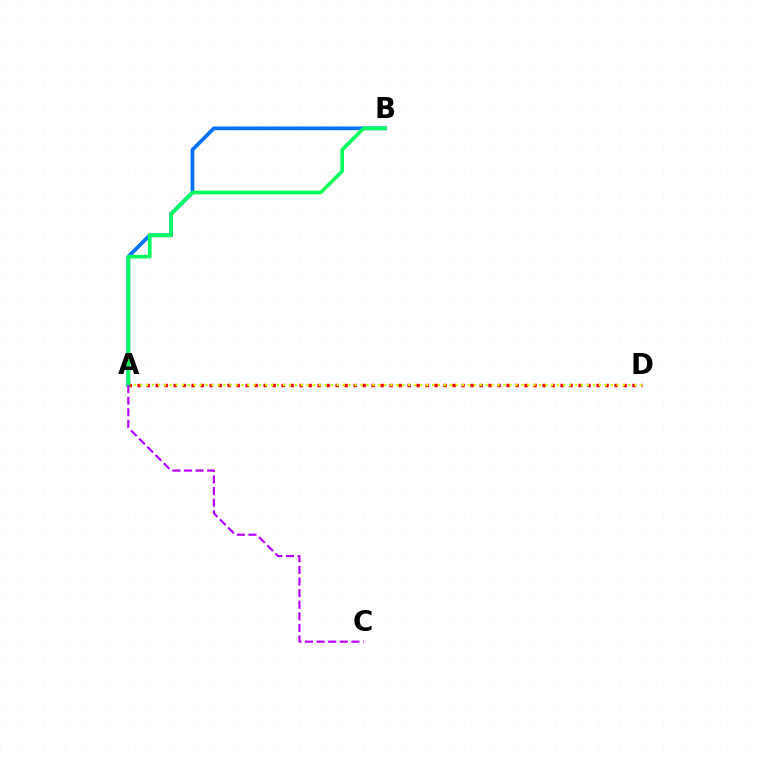{('A', 'B'): [{'color': '#0074ff', 'line_style': 'solid', 'thickness': 2.69}, {'color': '#00ff5c', 'line_style': 'solid', 'thickness': 2.61}], ('A', 'D'): [{'color': '#ff0000', 'line_style': 'dotted', 'thickness': 2.44}, {'color': '#d1ff00', 'line_style': 'dotted', 'thickness': 1.62}], ('A', 'C'): [{'color': '#b900ff', 'line_style': 'dashed', 'thickness': 1.58}]}